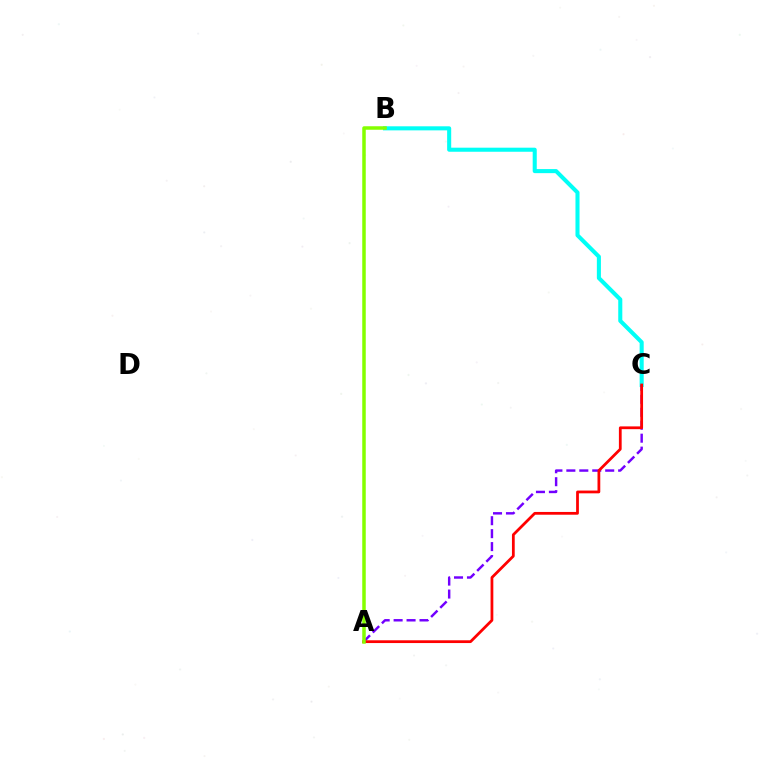{('B', 'C'): [{'color': '#00fff6', 'line_style': 'solid', 'thickness': 2.93}], ('A', 'C'): [{'color': '#7200ff', 'line_style': 'dashed', 'thickness': 1.76}, {'color': '#ff0000', 'line_style': 'solid', 'thickness': 1.99}], ('A', 'B'): [{'color': '#84ff00', 'line_style': 'solid', 'thickness': 2.52}]}